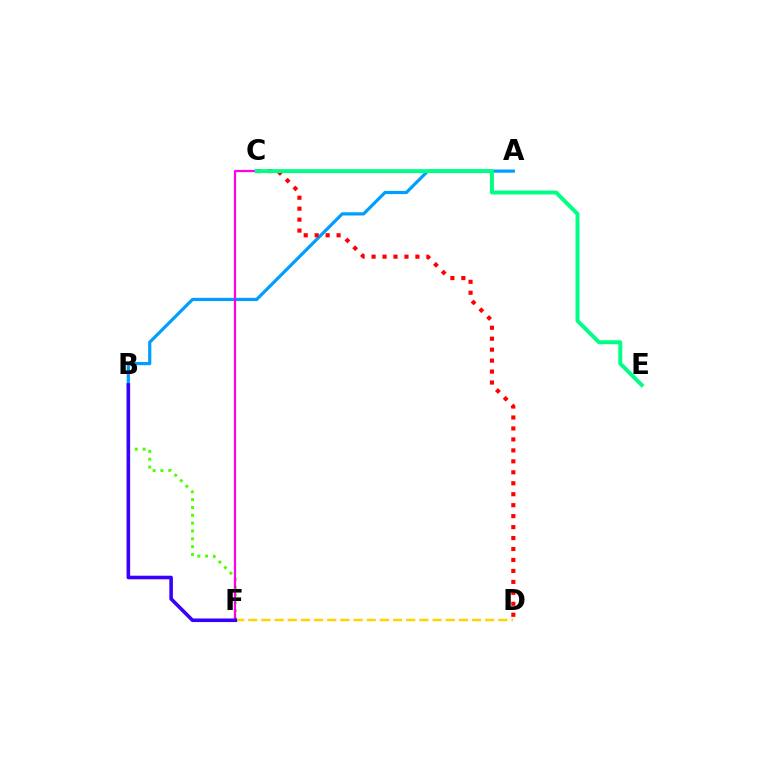{('A', 'B'): [{'color': '#009eff', 'line_style': 'solid', 'thickness': 2.3}], ('D', 'F'): [{'color': '#ffd500', 'line_style': 'dashed', 'thickness': 1.79}], ('C', 'D'): [{'color': '#ff0000', 'line_style': 'dotted', 'thickness': 2.98}], ('B', 'F'): [{'color': '#4fff00', 'line_style': 'dotted', 'thickness': 2.13}, {'color': '#3700ff', 'line_style': 'solid', 'thickness': 2.58}], ('C', 'F'): [{'color': '#ff00ed', 'line_style': 'solid', 'thickness': 1.6}], ('C', 'E'): [{'color': '#00ff86', 'line_style': 'solid', 'thickness': 2.84}]}